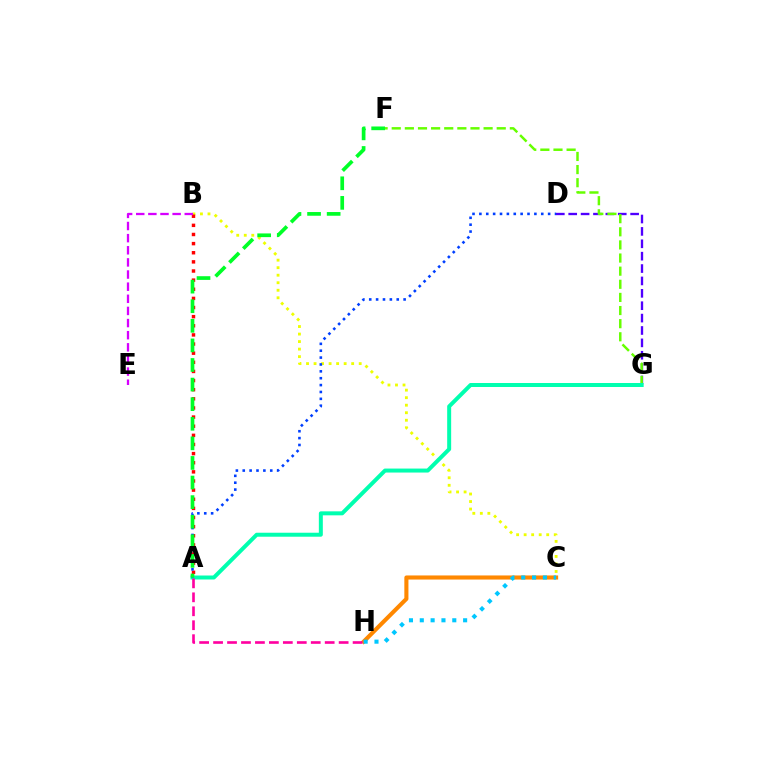{('D', 'G'): [{'color': '#4f00ff', 'line_style': 'dashed', 'thickness': 1.68}], ('B', 'C'): [{'color': '#eeff00', 'line_style': 'dotted', 'thickness': 2.04}], ('F', 'G'): [{'color': '#66ff00', 'line_style': 'dashed', 'thickness': 1.78}], ('A', 'B'): [{'color': '#ff0000', 'line_style': 'dotted', 'thickness': 2.48}], ('A', 'G'): [{'color': '#00ffaf', 'line_style': 'solid', 'thickness': 2.87}], ('C', 'H'): [{'color': '#ff8800', 'line_style': 'solid', 'thickness': 2.95}, {'color': '#00c7ff', 'line_style': 'dotted', 'thickness': 2.94}], ('A', 'D'): [{'color': '#003fff', 'line_style': 'dotted', 'thickness': 1.87}], ('A', 'F'): [{'color': '#00ff27', 'line_style': 'dashed', 'thickness': 2.66}], ('A', 'H'): [{'color': '#ff00a0', 'line_style': 'dashed', 'thickness': 1.9}], ('B', 'E'): [{'color': '#d600ff', 'line_style': 'dashed', 'thickness': 1.65}]}